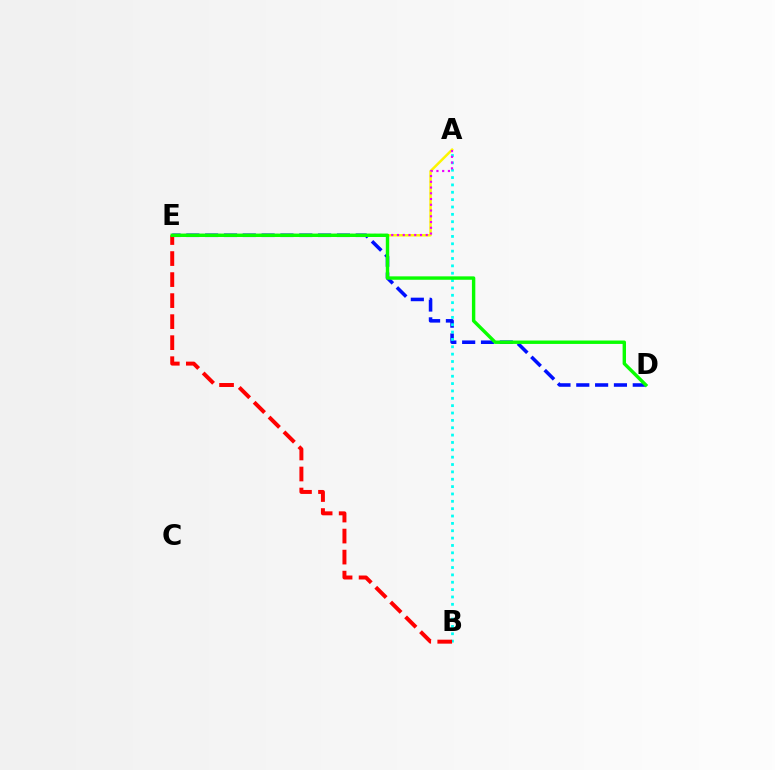{('D', 'E'): [{'color': '#0010ff', 'line_style': 'dashed', 'thickness': 2.56}, {'color': '#08ff00', 'line_style': 'solid', 'thickness': 2.45}], ('A', 'B'): [{'color': '#00fff6', 'line_style': 'dotted', 'thickness': 2.0}], ('A', 'E'): [{'color': '#fcf500', 'line_style': 'solid', 'thickness': 1.8}, {'color': '#ee00ff', 'line_style': 'dotted', 'thickness': 1.56}], ('B', 'E'): [{'color': '#ff0000', 'line_style': 'dashed', 'thickness': 2.86}]}